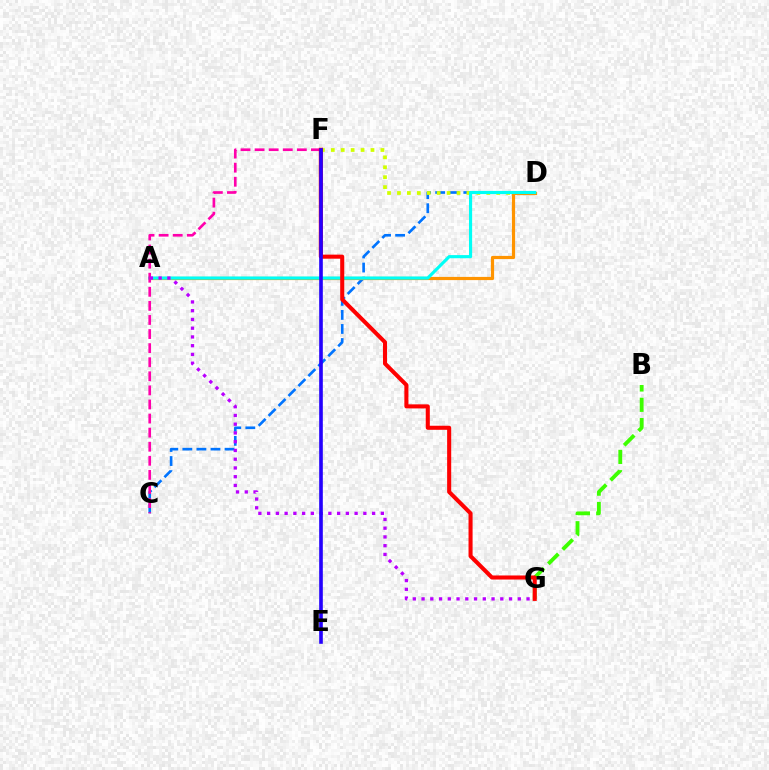{('E', 'F'): [{'color': '#00ff5c', 'line_style': 'dashed', 'thickness': 1.55}, {'color': '#2500ff', 'line_style': 'solid', 'thickness': 2.61}], ('C', 'D'): [{'color': '#0074ff', 'line_style': 'dashed', 'thickness': 1.91}], ('D', 'F'): [{'color': '#d1ff00', 'line_style': 'dotted', 'thickness': 2.7}], ('B', 'G'): [{'color': '#3dff00', 'line_style': 'dashed', 'thickness': 2.76}], ('A', 'D'): [{'color': '#ff9400', 'line_style': 'solid', 'thickness': 2.3}, {'color': '#00fff6', 'line_style': 'solid', 'thickness': 2.27}], ('C', 'F'): [{'color': '#ff00ac', 'line_style': 'dashed', 'thickness': 1.91}], ('F', 'G'): [{'color': '#ff0000', 'line_style': 'solid', 'thickness': 2.93}], ('A', 'G'): [{'color': '#b900ff', 'line_style': 'dotted', 'thickness': 2.38}]}